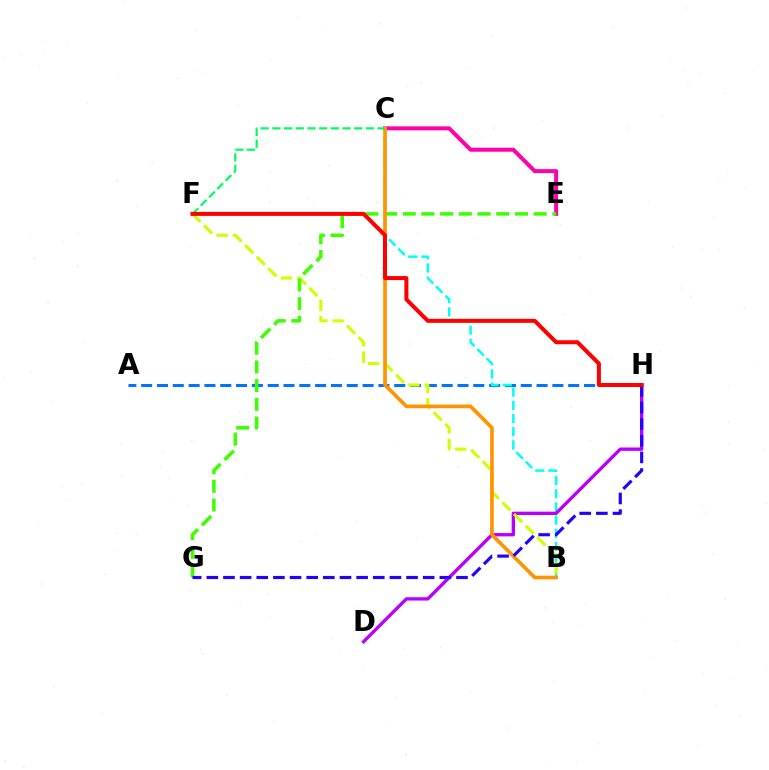{('C', 'E'): [{'color': '#ff00ac', 'line_style': 'solid', 'thickness': 2.86}], ('A', 'H'): [{'color': '#0074ff', 'line_style': 'dashed', 'thickness': 2.15}], ('B', 'C'): [{'color': '#00fff6', 'line_style': 'dashed', 'thickness': 1.79}, {'color': '#ff9400', 'line_style': 'solid', 'thickness': 2.63}], ('D', 'H'): [{'color': '#b900ff', 'line_style': 'solid', 'thickness': 2.4}], ('B', 'F'): [{'color': '#d1ff00', 'line_style': 'dashed', 'thickness': 2.23}], ('E', 'G'): [{'color': '#3dff00', 'line_style': 'dashed', 'thickness': 2.54}], ('G', 'H'): [{'color': '#2500ff', 'line_style': 'dashed', 'thickness': 2.26}], ('C', 'F'): [{'color': '#00ff5c', 'line_style': 'dashed', 'thickness': 1.59}], ('F', 'H'): [{'color': '#ff0000', 'line_style': 'solid', 'thickness': 2.89}]}